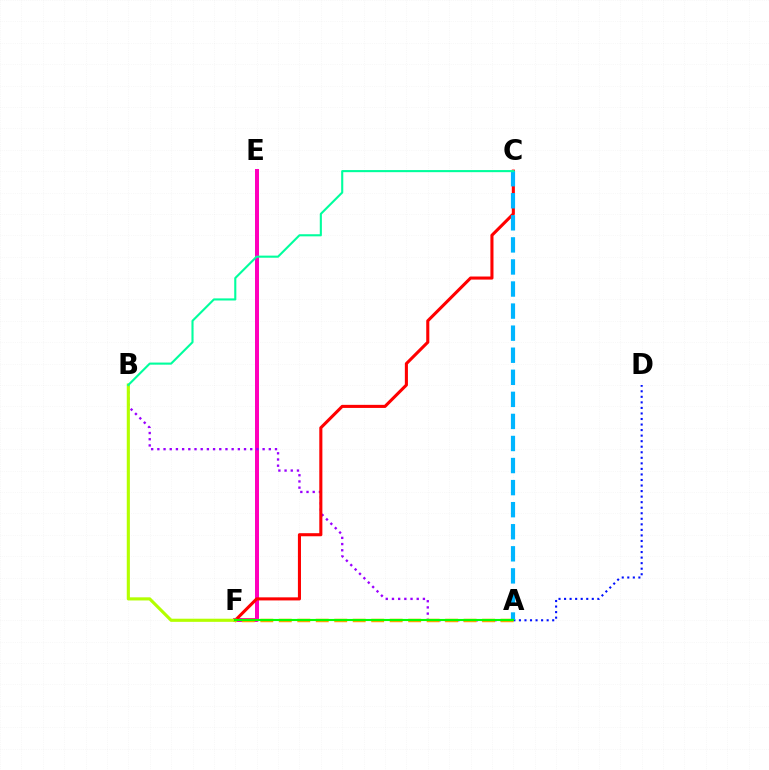{('E', 'F'): [{'color': '#ff00bd', 'line_style': 'solid', 'thickness': 2.88}], ('A', 'B'): [{'color': '#9b00ff', 'line_style': 'dotted', 'thickness': 1.68}], ('A', 'D'): [{'color': '#0010ff', 'line_style': 'dotted', 'thickness': 1.51}], ('C', 'F'): [{'color': '#ff0000', 'line_style': 'solid', 'thickness': 2.22}], ('A', 'F'): [{'color': '#ffa500', 'line_style': 'dashed', 'thickness': 2.51}, {'color': '#08ff00', 'line_style': 'solid', 'thickness': 1.53}], ('A', 'C'): [{'color': '#00b5ff', 'line_style': 'dashed', 'thickness': 3.0}], ('B', 'F'): [{'color': '#b3ff00', 'line_style': 'solid', 'thickness': 2.26}], ('B', 'C'): [{'color': '#00ff9d', 'line_style': 'solid', 'thickness': 1.52}]}